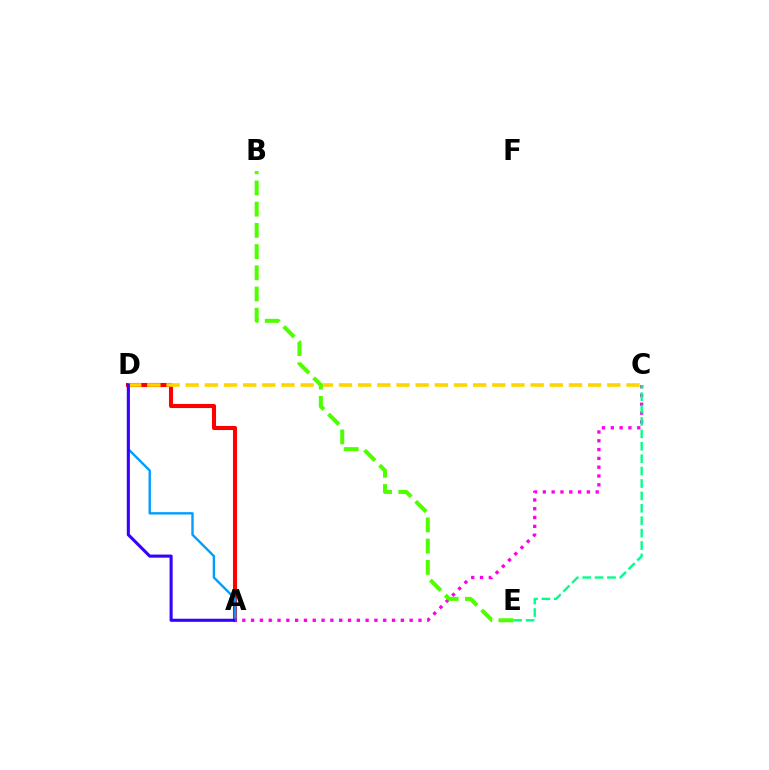{('A', 'D'): [{'color': '#ff0000', 'line_style': 'solid', 'thickness': 2.94}, {'color': '#009eff', 'line_style': 'solid', 'thickness': 1.72}, {'color': '#3700ff', 'line_style': 'solid', 'thickness': 2.22}], ('C', 'D'): [{'color': '#ffd500', 'line_style': 'dashed', 'thickness': 2.6}], ('A', 'C'): [{'color': '#ff00ed', 'line_style': 'dotted', 'thickness': 2.39}], ('B', 'E'): [{'color': '#4fff00', 'line_style': 'dashed', 'thickness': 2.88}], ('C', 'E'): [{'color': '#00ff86', 'line_style': 'dashed', 'thickness': 1.69}]}